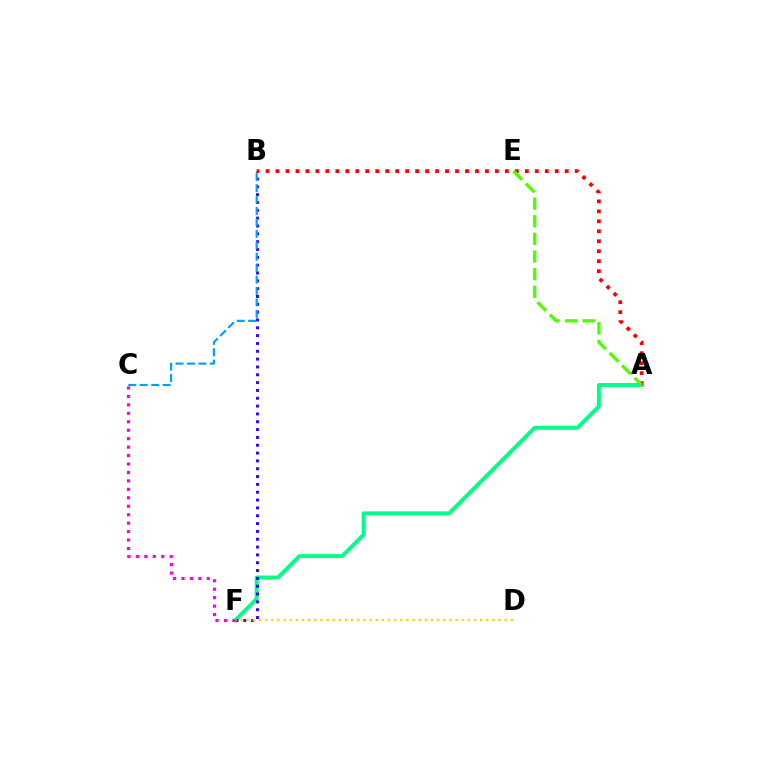{('A', 'F'): [{'color': '#00ff86', 'line_style': 'solid', 'thickness': 2.83}], ('B', 'F'): [{'color': '#3700ff', 'line_style': 'dotted', 'thickness': 2.13}], ('A', 'B'): [{'color': '#ff0000', 'line_style': 'dotted', 'thickness': 2.71}], ('D', 'F'): [{'color': '#ffd500', 'line_style': 'dotted', 'thickness': 1.67}], ('B', 'C'): [{'color': '#009eff', 'line_style': 'dashed', 'thickness': 1.55}], ('C', 'F'): [{'color': '#ff00ed', 'line_style': 'dotted', 'thickness': 2.3}], ('A', 'E'): [{'color': '#4fff00', 'line_style': 'dashed', 'thickness': 2.39}]}